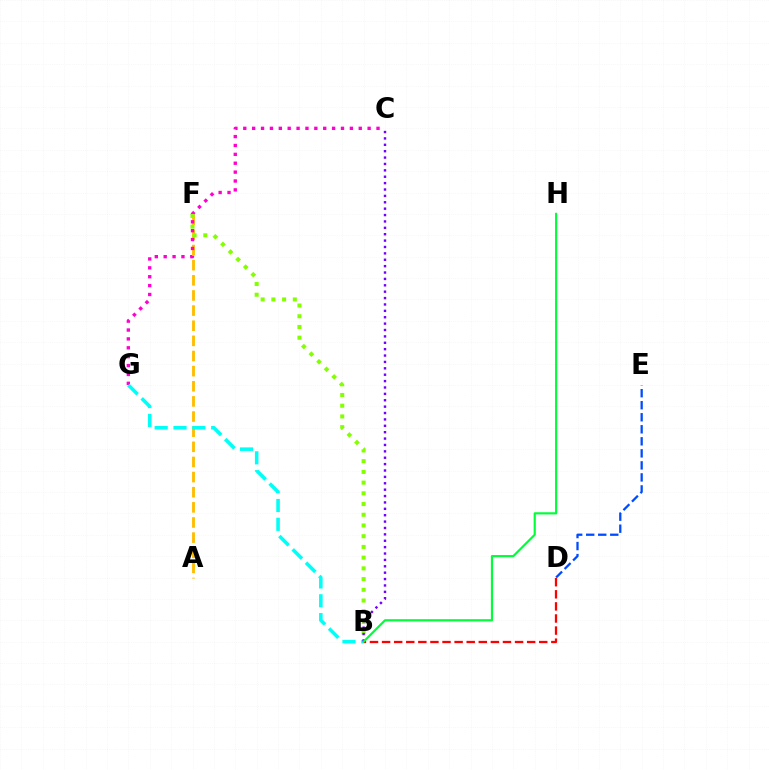{('A', 'F'): [{'color': '#ffbd00', 'line_style': 'dashed', 'thickness': 2.06}], ('C', 'G'): [{'color': '#ff00cf', 'line_style': 'dotted', 'thickness': 2.41}], ('B', 'F'): [{'color': '#84ff00', 'line_style': 'dotted', 'thickness': 2.91}], ('B', 'G'): [{'color': '#00fff6', 'line_style': 'dashed', 'thickness': 2.56}], ('D', 'E'): [{'color': '#004bff', 'line_style': 'dashed', 'thickness': 1.63}], ('B', 'D'): [{'color': '#ff0000', 'line_style': 'dashed', 'thickness': 1.64}], ('B', 'C'): [{'color': '#7200ff', 'line_style': 'dotted', 'thickness': 1.74}], ('B', 'H'): [{'color': '#00ff39', 'line_style': 'solid', 'thickness': 1.56}]}